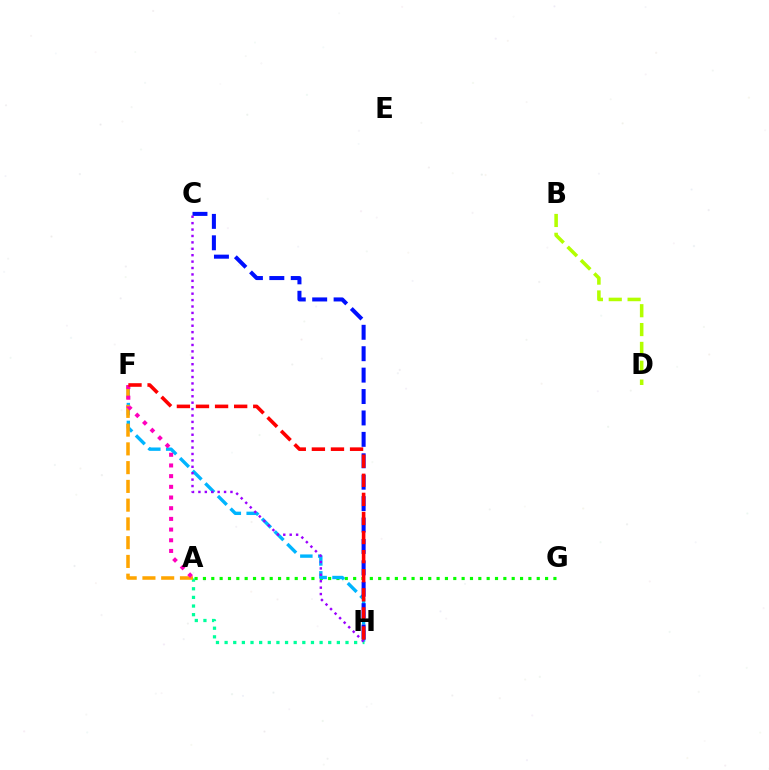{('A', 'G'): [{'color': '#08ff00', 'line_style': 'dotted', 'thickness': 2.27}], ('F', 'H'): [{'color': '#00b5ff', 'line_style': 'dashed', 'thickness': 2.42}, {'color': '#ff0000', 'line_style': 'dashed', 'thickness': 2.59}], ('C', 'H'): [{'color': '#0010ff', 'line_style': 'dashed', 'thickness': 2.91}, {'color': '#9b00ff', 'line_style': 'dotted', 'thickness': 1.74}], ('A', 'H'): [{'color': '#00ff9d', 'line_style': 'dotted', 'thickness': 2.35}], ('A', 'F'): [{'color': '#ffa500', 'line_style': 'dashed', 'thickness': 2.55}, {'color': '#ff00bd', 'line_style': 'dotted', 'thickness': 2.9}], ('B', 'D'): [{'color': '#b3ff00', 'line_style': 'dashed', 'thickness': 2.56}]}